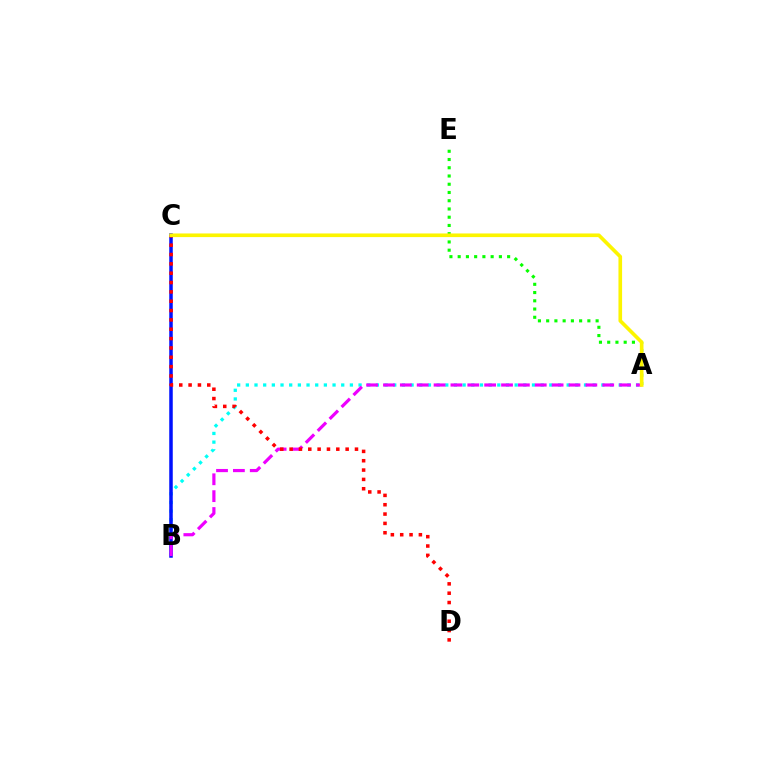{('A', 'B'): [{'color': '#00fff6', 'line_style': 'dotted', 'thickness': 2.36}, {'color': '#ee00ff', 'line_style': 'dashed', 'thickness': 2.29}], ('B', 'C'): [{'color': '#0010ff', 'line_style': 'solid', 'thickness': 2.53}], ('A', 'E'): [{'color': '#08ff00', 'line_style': 'dotted', 'thickness': 2.24}], ('C', 'D'): [{'color': '#ff0000', 'line_style': 'dotted', 'thickness': 2.54}], ('A', 'C'): [{'color': '#fcf500', 'line_style': 'solid', 'thickness': 2.62}]}